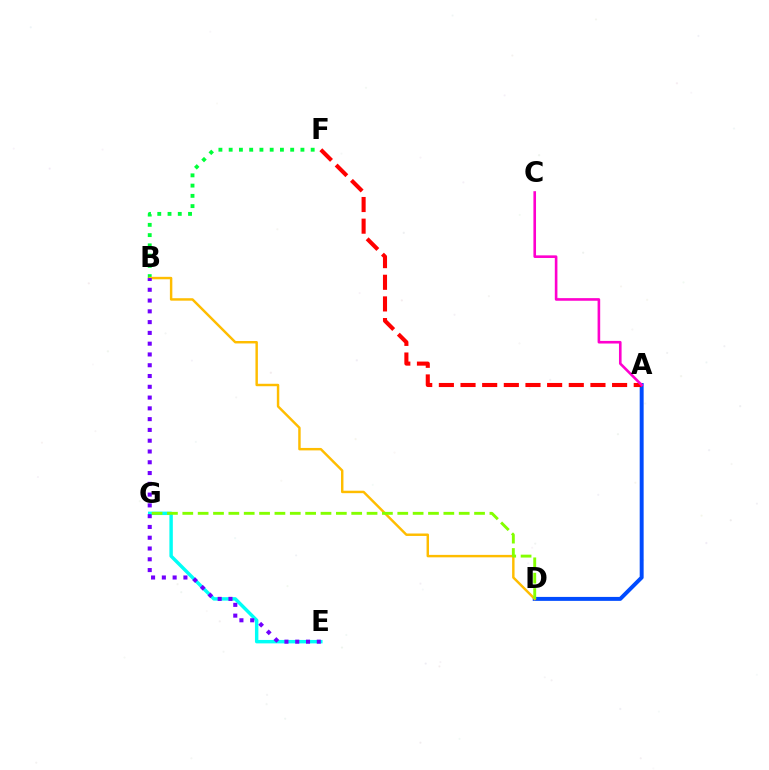{('A', 'D'): [{'color': '#004bff', 'line_style': 'solid', 'thickness': 2.84}], ('A', 'F'): [{'color': '#ff0000', 'line_style': 'dashed', 'thickness': 2.94}], ('E', 'G'): [{'color': '#00fff6', 'line_style': 'solid', 'thickness': 2.47}], ('B', 'F'): [{'color': '#00ff39', 'line_style': 'dotted', 'thickness': 2.79}], ('A', 'C'): [{'color': '#ff00cf', 'line_style': 'solid', 'thickness': 1.88}], ('B', 'D'): [{'color': '#ffbd00', 'line_style': 'solid', 'thickness': 1.76}], ('B', 'E'): [{'color': '#7200ff', 'line_style': 'dotted', 'thickness': 2.93}], ('D', 'G'): [{'color': '#84ff00', 'line_style': 'dashed', 'thickness': 2.09}]}